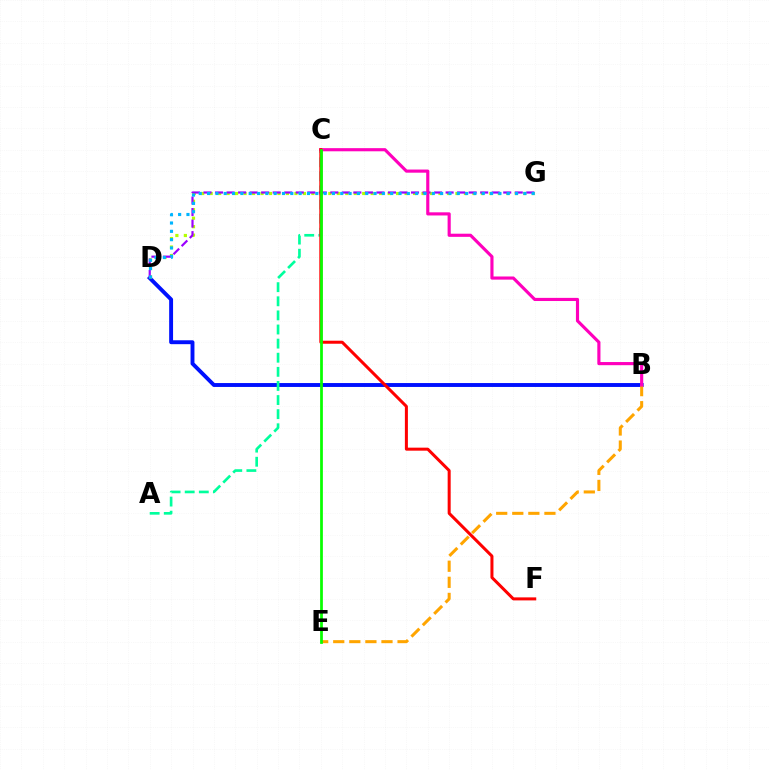{('B', 'D'): [{'color': '#0010ff', 'line_style': 'solid', 'thickness': 2.81}], ('D', 'G'): [{'color': '#b3ff00', 'line_style': 'dotted', 'thickness': 2.3}, {'color': '#9b00ff', 'line_style': 'dashed', 'thickness': 1.57}, {'color': '#00b5ff', 'line_style': 'dotted', 'thickness': 2.26}], ('A', 'C'): [{'color': '#00ff9d', 'line_style': 'dashed', 'thickness': 1.92}], ('B', 'E'): [{'color': '#ffa500', 'line_style': 'dashed', 'thickness': 2.18}], ('B', 'C'): [{'color': '#ff00bd', 'line_style': 'solid', 'thickness': 2.26}], ('C', 'F'): [{'color': '#ff0000', 'line_style': 'solid', 'thickness': 2.17}], ('C', 'E'): [{'color': '#08ff00', 'line_style': 'solid', 'thickness': 1.98}]}